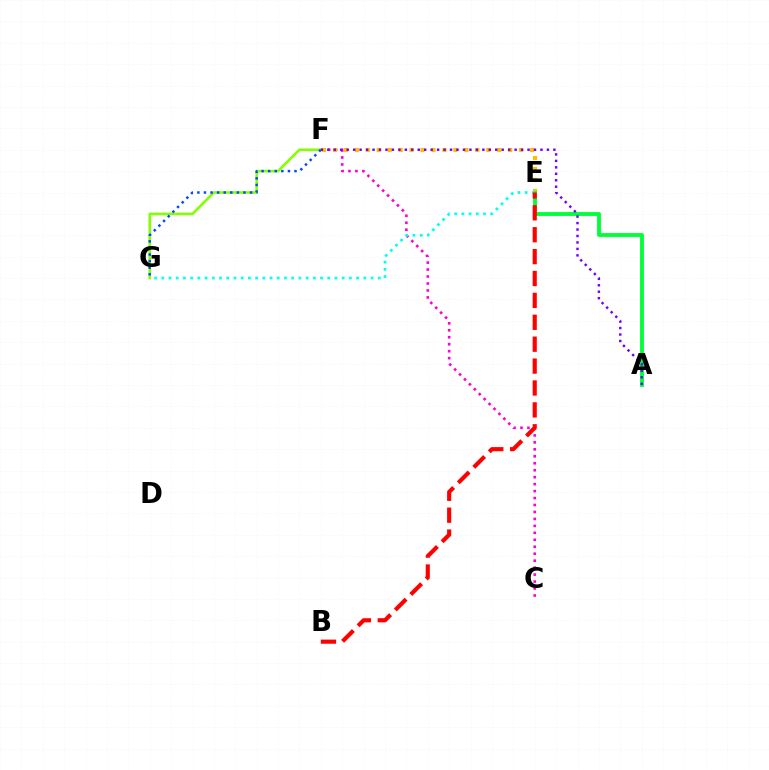{('C', 'F'): [{'color': '#ff00cf', 'line_style': 'dotted', 'thickness': 1.89}], ('E', 'F'): [{'color': '#ffbd00', 'line_style': 'dotted', 'thickness': 2.98}], ('F', 'G'): [{'color': '#84ff00', 'line_style': 'solid', 'thickness': 1.86}, {'color': '#004bff', 'line_style': 'dotted', 'thickness': 1.79}], ('A', 'E'): [{'color': '#00ff39', 'line_style': 'solid', 'thickness': 2.78}], ('E', 'G'): [{'color': '#00fff6', 'line_style': 'dotted', 'thickness': 1.96}], ('A', 'F'): [{'color': '#7200ff', 'line_style': 'dotted', 'thickness': 1.75}], ('B', 'E'): [{'color': '#ff0000', 'line_style': 'dashed', 'thickness': 2.97}]}